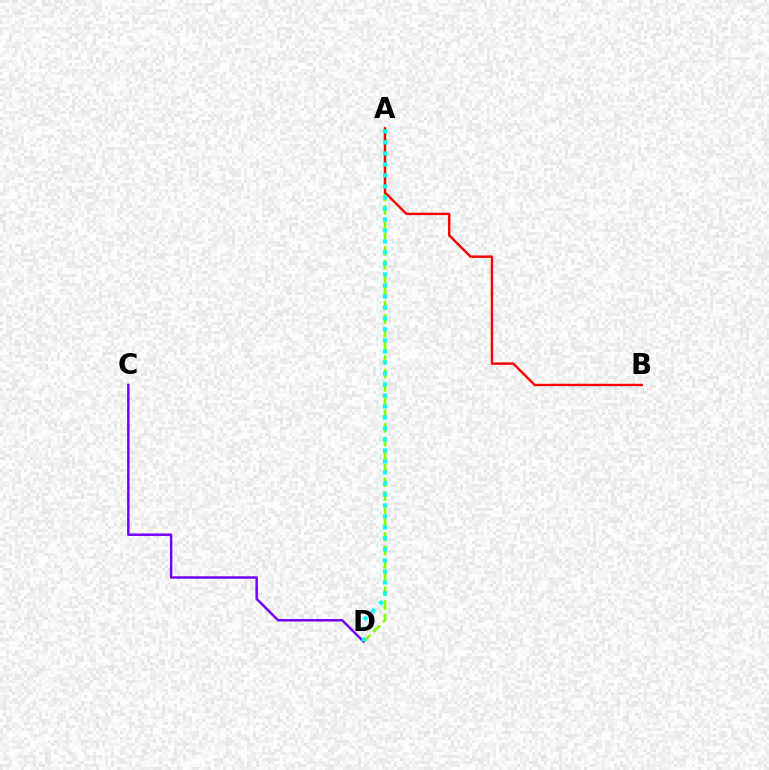{('A', 'D'): [{'color': '#84ff00', 'line_style': 'dashed', 'thickness': 1.85}, {'color': '#00fff6', 'line_style': 'dotted', 'thickness': 2.99}], ('C', 'D'): [{'color': '#7200ff', 'line_style': 'solid', 'thickness': 1.77}], ('A', 'B'): [{'color': '#ff0000', 'line_style': 'solid', 'thickness': 1.74}]}